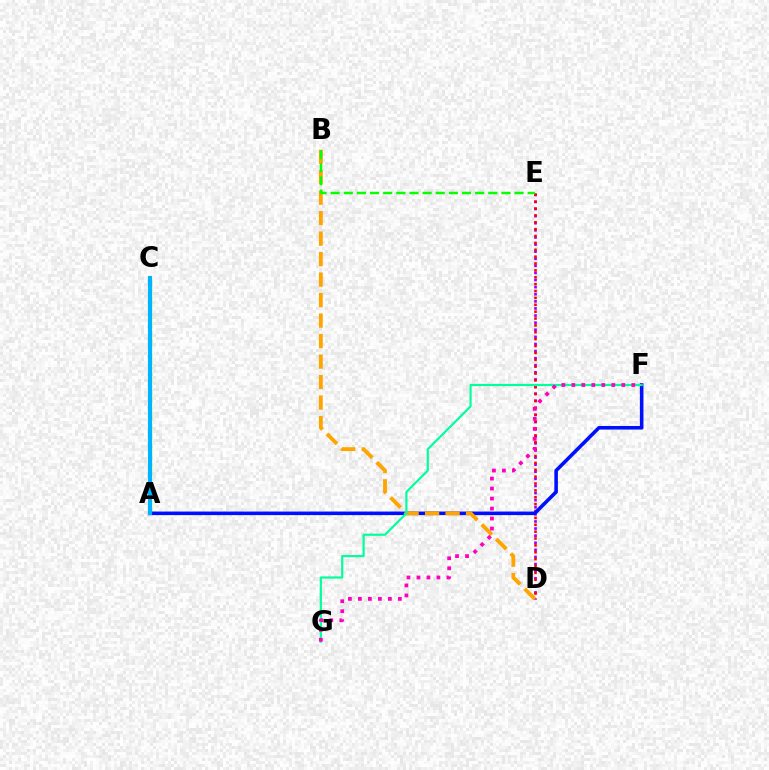{('A', 'C'): [{'color': '#b3ff00', 'line_style': 'dashed', 'thickness': 2.51}, {'color': '#00b5ff', 'line_style': 'solid', 'thickness': 2.99}], ('D', 'E'): [{'color': '#9b00ff', 'line_style': 'dotted', 'thickness': 1.93}, {'color': '#ff0000', 'line_style': 'dotted', 'thickness': 1.87}], ('A', 'F'): [{'color': '#0010ff', 'line_style': 'solid', 'thickness': 2.57}], ('B', 'D'): [{'color': '#ffa500', 'line_style': 'dashed', 'thickness': 2.78}], ('B', 'E'): [{'color': '#08ff00', 'line_style': 'dashed', 'thickness': 1.78}], ('F', 'G'): [{'color': '#00ff9d', 'line_style': 'solid', 'thickness': 1.57}, {'color': '#ff00bd', 'line_style': 'dotted', 'thickness': 2.72}]}